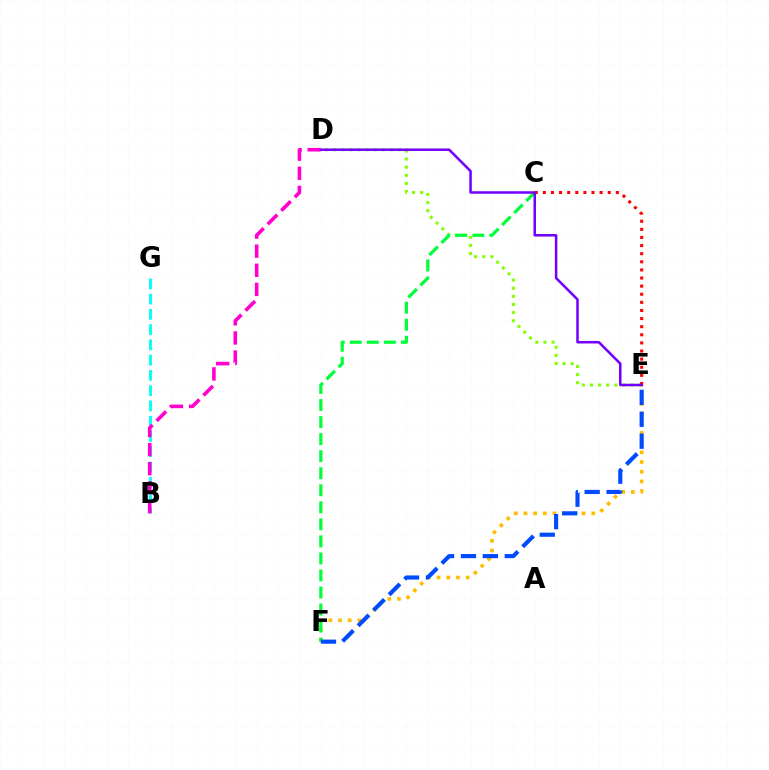{('D', 'E'): [{'color': '#84ff00', 'line_style': 'dotted', 'thickness': 2.21}, {'color': '#7200ff', 'line_style': 'solid', 'thickness': 1.81}], ('B', 'G'): [{'color': '#00fff6', 'line_style': 'dashed', 'thickness': 2.07}], ('E', 'F'): [{'color': '#ffbd00', 'line_style': 'dotted', 'thickness': 2.63}, {'color': '#004bff', 'line_style': 'dashed', 'thickness': 2.98}], ('C', 'E'): [{'color': '#ff0000', 'line_style': 'dotted', 'thickness': 2.2}], ('C', 'F'): [{'color': '#00ff39', 'line_style': 'dashed', 'thickness': 2.31}], ('B', 'D'): [{'color': '#ff00cf', 'line_style': 'dashed', 'thickness': 2.6}]}